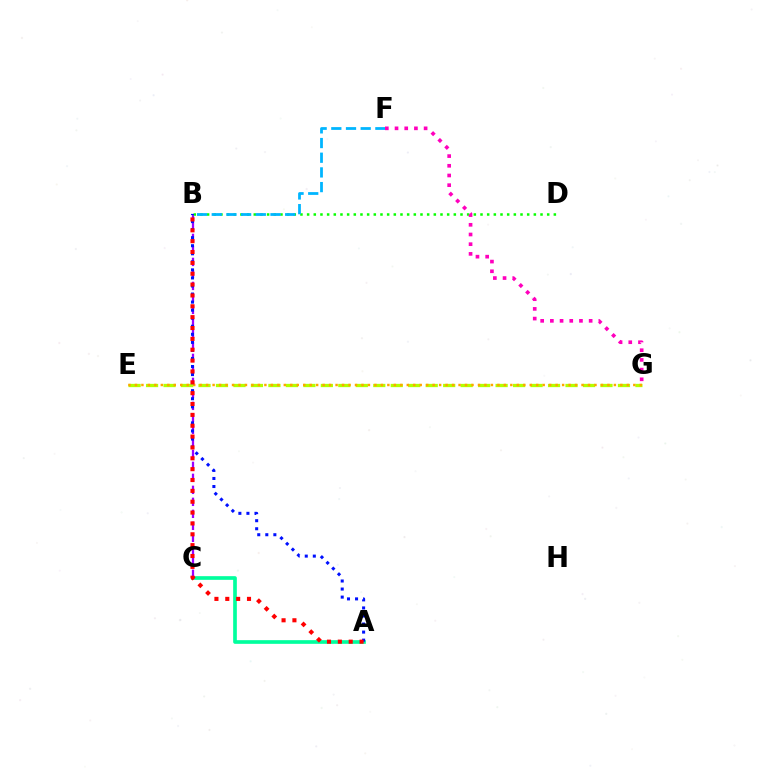{('B', 'C'): [{'color': '#9b00ff', 'line_style': 'dashed', 'thickness': 1.63}], ('E', 'G'): [{'color': '#b3ff00', 'line_style': 'dashed', 'thickness': 2.37}, {'color': '#ffa500', 'line_style': 'dotted', 'thickness': 1.76}], ('B', 'D'): [{'color': '#08ff00', 'line_style': 'dotted', 'thickness': 1.81}], ('B', 'F'): [{'color': '#00b5ff', 'line_style': 'dashed', 'thickness': 1.99}], ('A', 'C'): [{'color': '#00ff9d', 'line_style': 'solid', 'thickness': 2.64}], ('F', 'G'): [{'color': '#ff00bd', 'line_style': 'dotted', 'thickness': 2.63}], ('A', 'B'): [{'color': '#0010ff', 'line_style': 'dotted', 'thickness': 2.19}, {'color': '#ff0000', 'line_style': 'dotted', 'thickness': 2.95}]}